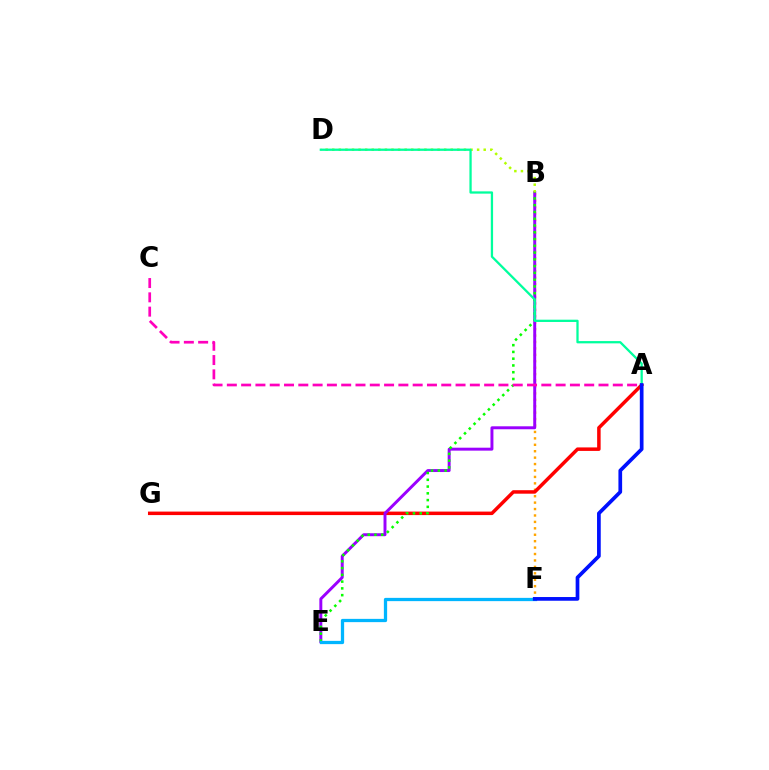{('B', 'F'): [{'color': '#ffa500', 'line_style': 'dotted', 'thickness': 1.75}], ('A', 'G'): [{'color': '#ff0000', 'line_style': 'solid', 'thickness': 2.52}], ('B', 'E'): [{'color': '#9b00ff', 'line_style': 'solid', 'thickness': 2.12}, {'color': '#08ff00', 'line_style': 'dotted', 'thickness': 1.84}], ('B', 'D'): [{'color': '#b3ff00', 'line_style': 'dotted', 'thickness': 1.79}], ('A', 'C'): [{'color': '#ff00bd', 'line_style': 'dashed', 'thickness': 1.94}], ('E', 'F'): [{'color': '#00b5ff', 'line_style': 'solid', 'thickness': 2.35}], ('A', 'D'): [{'color': '#00ff9d', 'line_style': 'solid', 'thickness': 1.64}], ('A', 'F'): [{'color': '#0010ff', 'line_style': 'solid', 'thickness': 2.67}]}